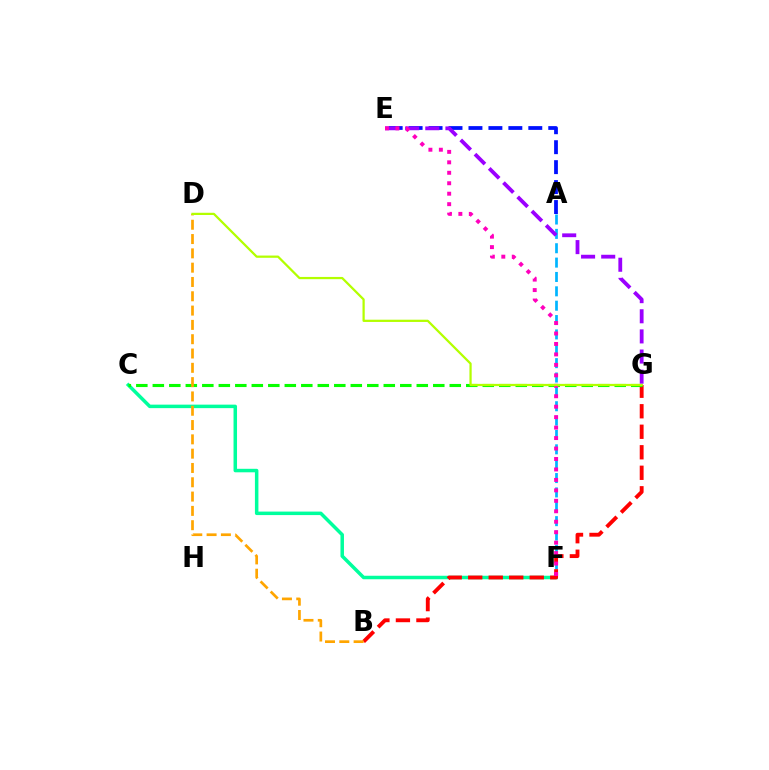{('A', 'E'): [{'color': '#0010ff', 'line_style': 'dashed', 'thickness': 2.71}], ('C', 'F'): [{'color': '#00ff9d', 'line_style': 'solid', 'thickness': 2.52}], ('A', 'F'): [{'color': '#00b5ff', 'line_style': 'dashed', 'thickness': 1.95}], ('B', 'G'): [{'color': '#ff0000', 'line_style': 'dashed', 'thickness': 2.79}], ('C', 'G'): [{'color': '#08ff00', 'line_style': 'dashed', 'thickness': 2.24}], ('E', 'G'): [{'color': '#9b00ff', 'line_style': 'dashed', 'thickness': 2.74}], ('E', 'F'): [{'color': '#ff00bd', 'line_style': 'dotted', 'thickness': 2.84}], ('B', 'D'): [{'color': '#ffa500', 'line_style': 'dashed', 'thickness': 1.94}], ('D', 'G'): [{'color': '#b3ff00', 'line_style': 'solid', 'thickness': 1.61}]}